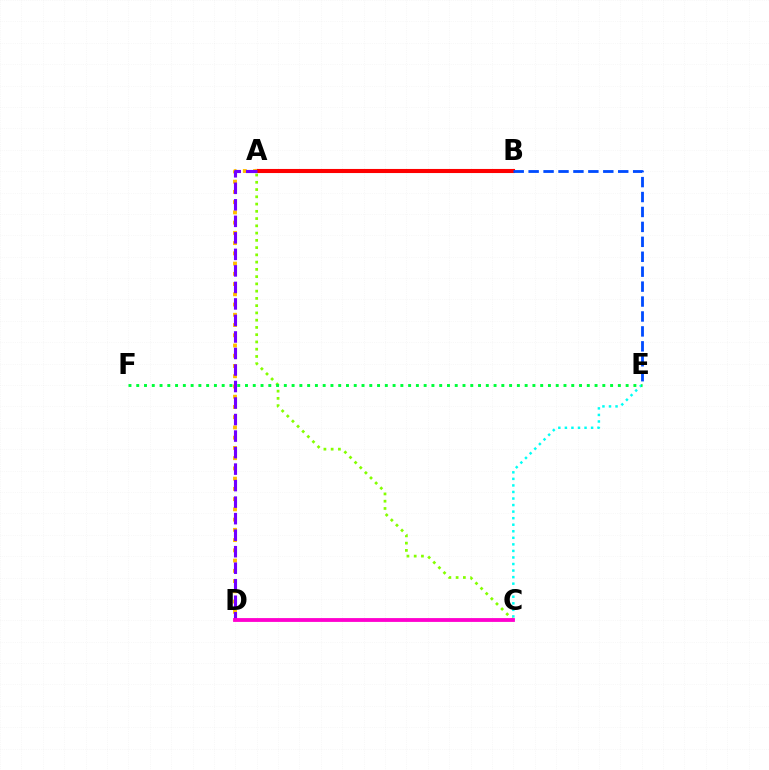{('C', 'E'): [{'color': '#00fff6', 'line_style': 'dotted', 'thickness': 1.78}], ('A', 'B'): [{'color': '#ff0000', 'line_style': 'solid', 'thickness': 2.94}], ('A', 'C'): [{'color': '#84ff00', 'line_style': 'dotted', 'thickness': 1.97}], ('B', 'E'): [{'color': '#004bff', 'line_style': 'dashed', 'thickness': 2.03}], ('A', 'D'): [{'color': '#ffbd00', 'line_style': 'dotted', 'thickness': 2.78}, {'color': '#7200ff', 'line_style': 'dashed', 'thickness': 2.24}], ('E', 'F'): [{'color': '#00ff39', 'line_style': 'dotted', 'thickness': 2.11}], ('C', 'D'): [{'color': '#ff00cf', 'line_style': 'solid', 'thickness': 2.75}]}